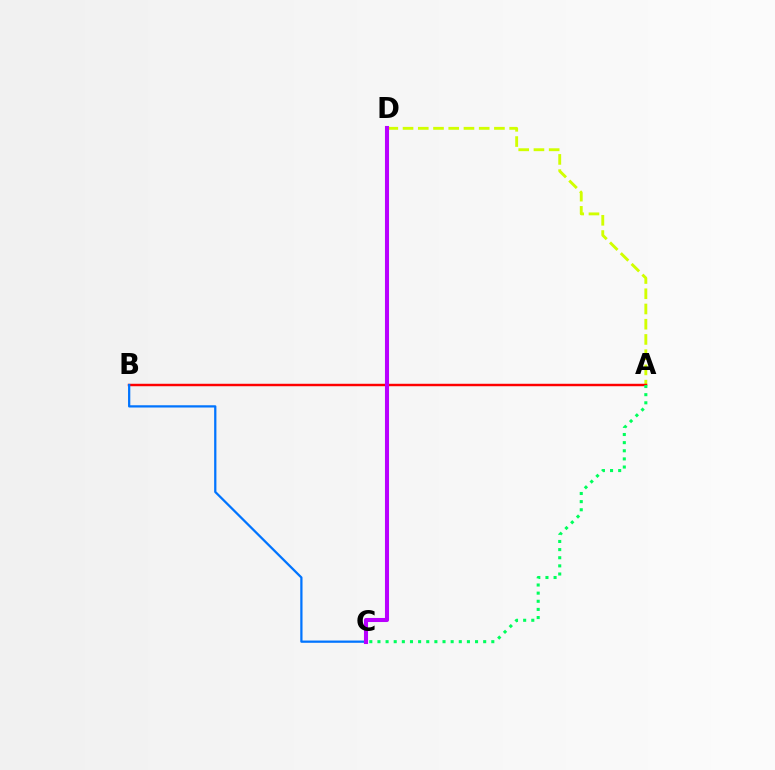{('A', 'D'): [{'color': '#d1ff00', 'line_style': 'dashed', 'thickness': 2.07}], ('A', 'B'): [{'color': '#ff0000', 'line_style': 'solid', 'thickness': 1.76}], ('B', 'C'): [{'color': '#0074ff', 'line_style': 'solid', 'thickness': 1.62}], ('A', 'C'): [{'color': '#00ff5c', 'line_style': 'dotted', 'thickness': 2.21}], ('C', 'D'): [{'color': '#b900ff', 'line_style': 'solid', 'thickness': 2.93}]}